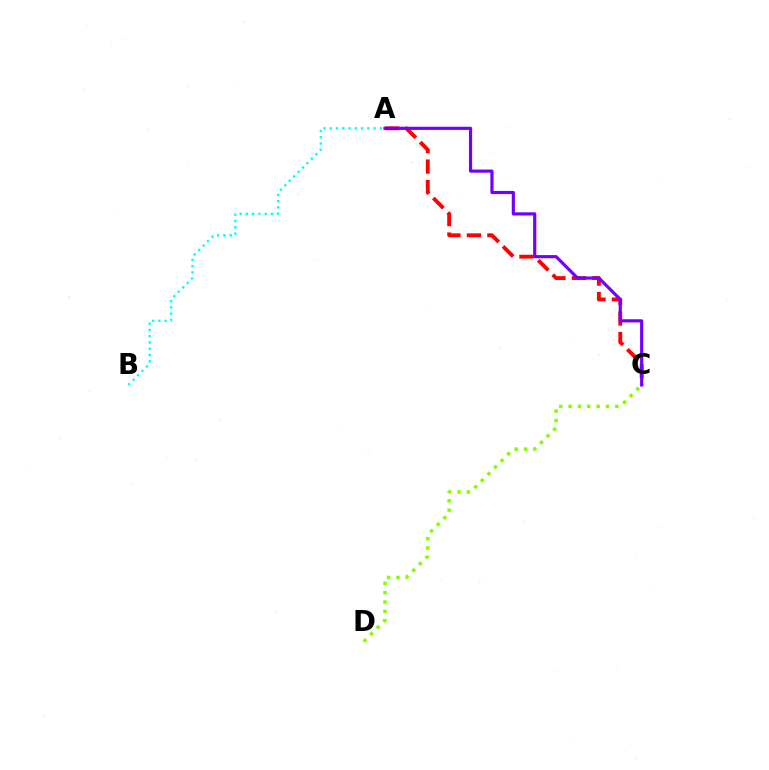{('A', 'C'): [{'color': '#ff0000', 'line_style': 'dashed', 'thickness': 2.78}, {'color': '#7200ff', 'line_style': 'solid', 'thickness': 2.28}], ('A', 'B'): [{'color': '#00fff6', 'line_style': 'dotted', 'thickness': 1.7}], ('C', 'D'): [{'color': '#84ff00', 'line_style': 'dotted', 'thickness': 2.54}]}